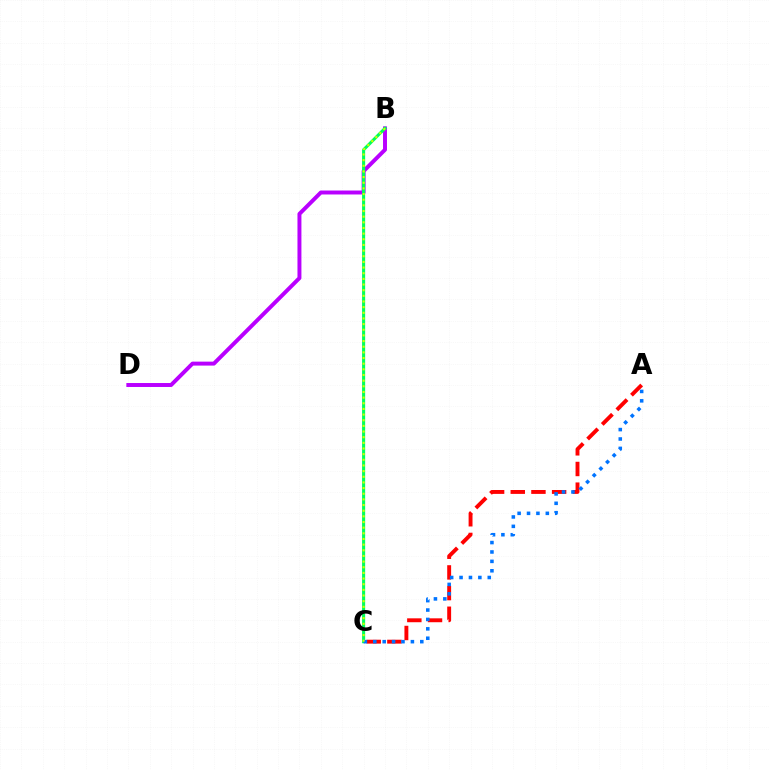{('A', 'C'): [{'color': '#ff0000', 'line_style': 'dashed', 'thickness': 2.81}, {'color': '#0074ff', 'line_style': 'dotted', 'thickness': 2.55}], ('B', 'D'): [{'color': '#b900ff', 'line_style': 'solid', 'thickness': 2.85}], ('B', 'C'): [{'color': '#00ff5c', 'line_style': 'solid', 'thickness': 2.22}, {'color': '#d1ff00', 'line_style': 'dotted', 'thickness': 1.54}]}